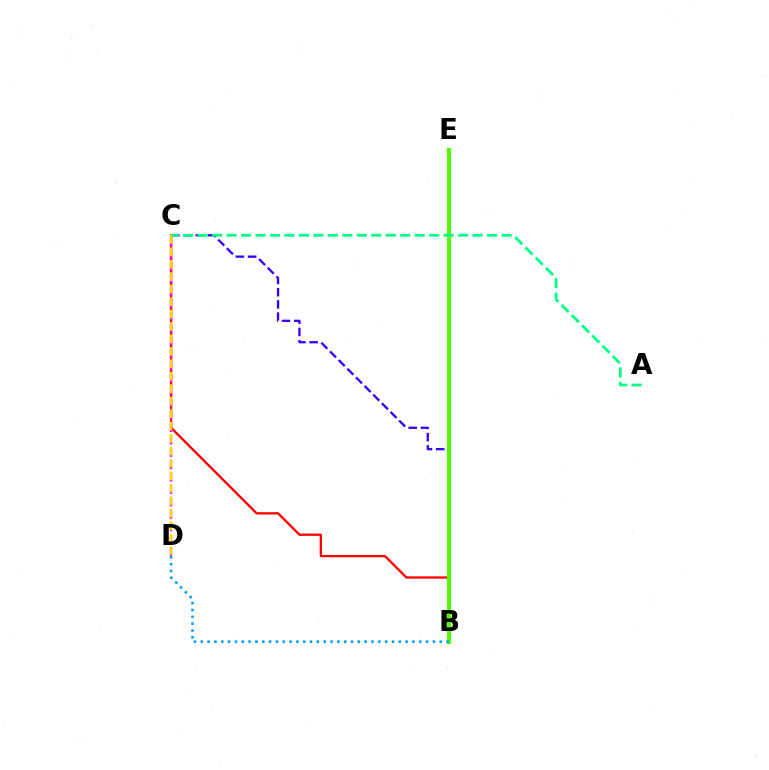{('B', 'C'): [{'color': '#ff0000', 'line_style': 'solid', 'thickness': 1.66}, {'color': '#3700ff', 'line_style': 'dashed', 'thickness': 1.66}], ('B', 'E'): [{'color': '#4fff00', 'line_style': 'solid', 'thickness': 2.98}], ('A', 'C'): [{'color': '#00ff86', 'line_style': 'dashed', 'thickness': 1.97}], ('C', 'D'): [{'color': '#ff00ed', 'line_style': 'dashed', 'thickness': 1.68}, {'color': '#ffd500', 'line_style': 'dashed', 'thickness': 1.69}], ('B', 'D'): [{'color': '#009eff', 'line_style': 'dotted', 'thickness': 1.86}]}